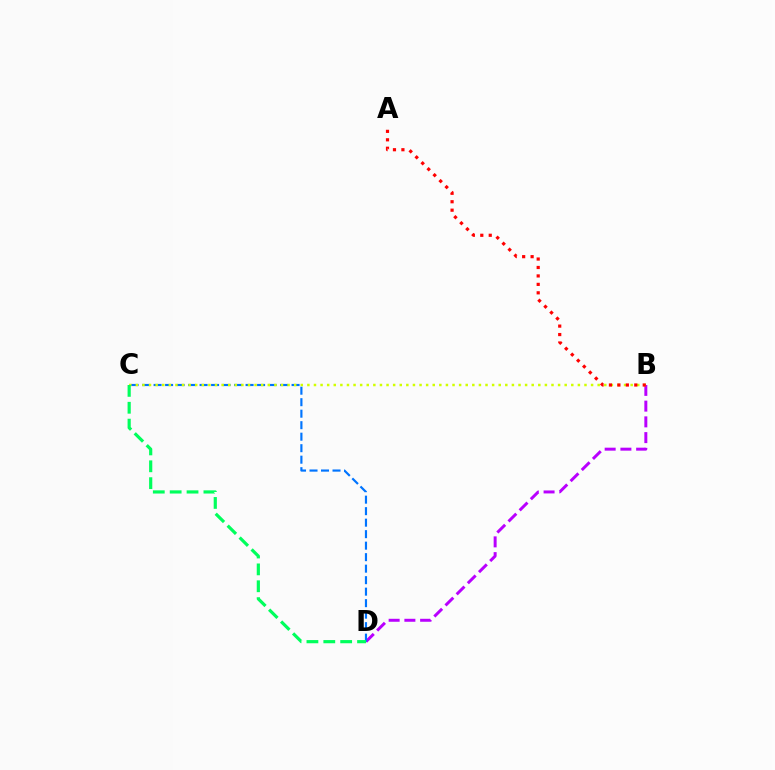{('B', 'D'): [{'color': '#b900ff', 'line_style': 'dashed', 'thickness': 2.14}], ('C', 'D'): [{'color': '#0074ff', 'line_style': 'dashed', 'thickness': 1.56}, {'color': '#00ff5c', 'line_style': 'dashed', 'thickness': 2.29}], ('B', 'C'): [{'color': '#d1ff00', 'line_style': 'dotted', 'thickness': 1.79}], ('A', 'B'): [{'color': '#ff0000', 'line_style': 'dotted', 'thickness': 2.3}]}